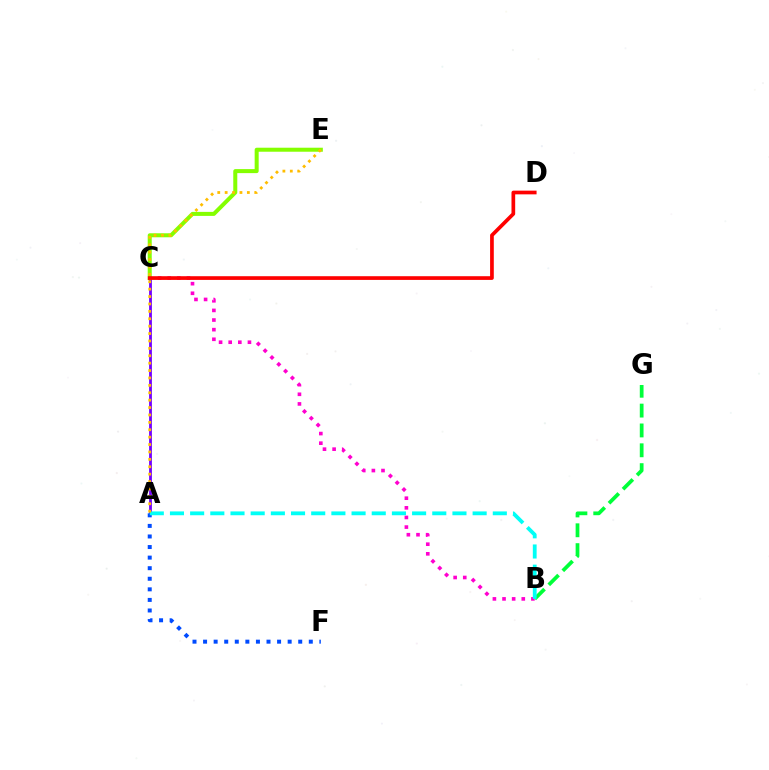{('B', 'G'): [{'color': '#00ff39', 'line_style': 'dashed', 'thickness': 2.7}], ('B', 'C'): [{'color': '#ff00cf', 'line_style': 'dotted', 'thickness': 2.62}], ('A', 'C'): [{'color': '#7200ff', 'line_style': 'solid', 'thickness': 2.01}], ('C', 'E'): [{'color': '#84ff00', 'line_style': 'solid', 'thickness': 2.89}], ('A', 'F'): [{'color': '#004bff', 'line_style': 'dotted', 'thickness': 2.87}], ('A', 'B'): [{'color': '#00fff6', 'line_style': 'dashed', 'thickness': 2.74}], ('C', 'D'): [{'color': '#ff0000', 'line_style': 'solid', 'thickness': 2.66}], ('A', 'E'): [{'color': '#ffbd00', 'line_style': 'dotted', 'thickness': 2.01}]}